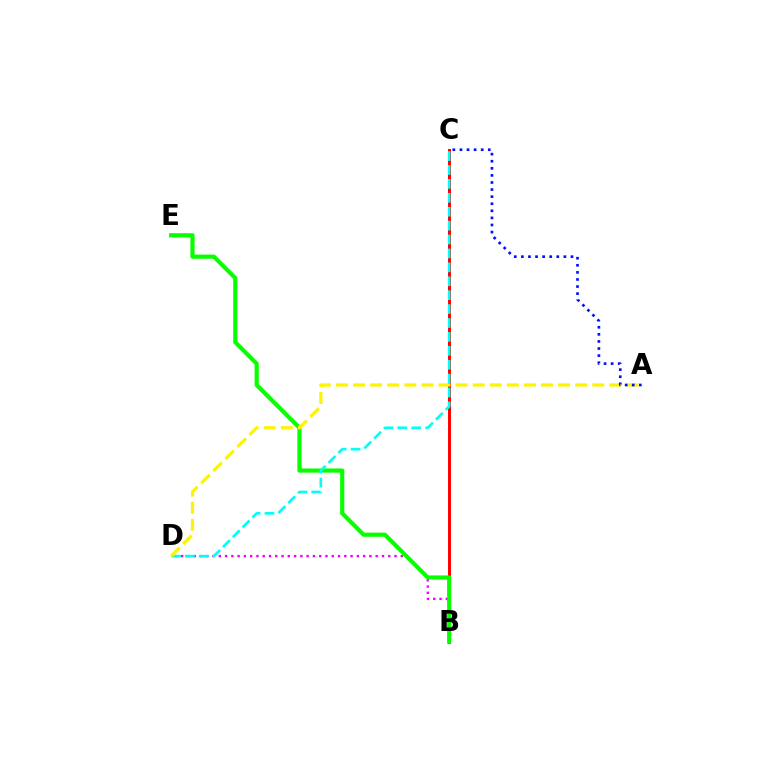{('B', 'D'): [{'color': '#ee00ff', 'line_style': 'dotted', 'thickness': 1.7}], ('B', 'C'): [{'color': '#ff0000', 'line_style': 'solid', 'thickness': 2.14}], ('B', 'E'): [{'color': '#08ff00', 'line_style': 'solid', 'thickness': 3.0}], ('C', 'D'): [{'color': '#00fff6', 'line_style': 'dashed', 'thickness': 1.89}], ('A', 'D'): [{'color': '#fcf500', 'line_style': 'dashed', 'thickness': 2.32}], ('A', 'C'): [{'color': '#0010ff', 'line_style': 'dotted', 'thickness': 1.92}]}